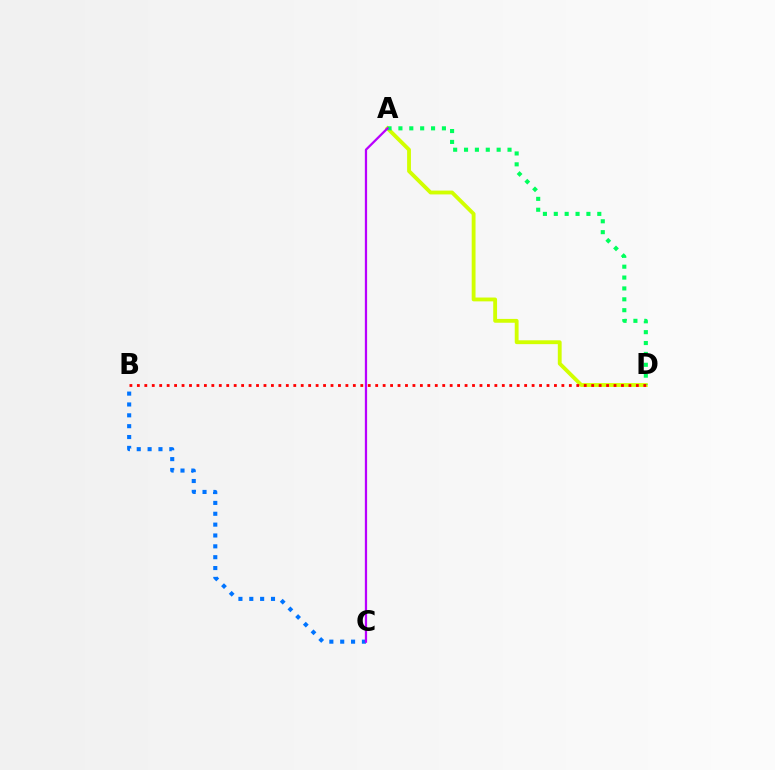{('A', 'D'): [{'color': '#d1ff00', 'line_style': 'solid', 'thickness': 2.76}, {'color': '#00ff5c', 'line_style': 'dotted', 'thickness': 2.95}], ('B', 'C'): [{'color': '#0074ff', 'line_style': 'dotted', 'thickness': 2.95}], ('B', 'D'): [{'color': '#ff0000', 'line_style': 'dotted', 'thickness': 2.02}], ('A', 'C'): [{'color': '#b900ff', 'line_style': 'solid', 'thickness': 1.62}]}